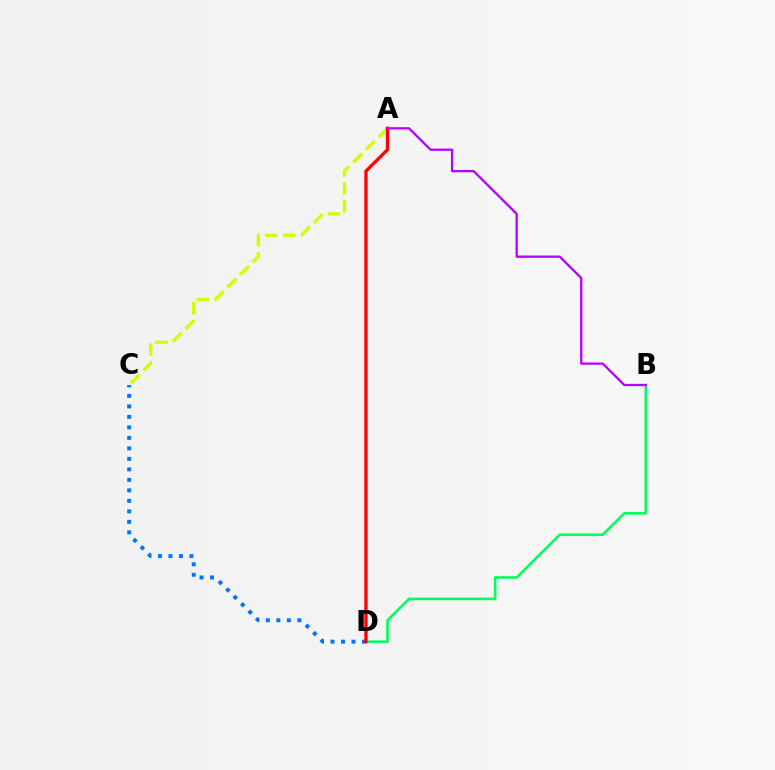{('B', 'D'): [{'color': '#00ff5c', 'line_style': 'solid', 'thickness': 1.88}], ('C', 'D'): [{'color': '#0074ff', 'line_style': 'dotted', 'thickness': 2.85}], ('A', 'C'): [{'color': '#d1ff00', 'line_style': 'dashed', 'thickness': 2.43}], ('A', 'D'): [{'color': '#ff0000', 'line_style': 'solid', 'thickness': 2.37}], ('A', 'B'): [{'color': '#b900ff', 'line_style': 'solid', 'thickness': 1.65}]}